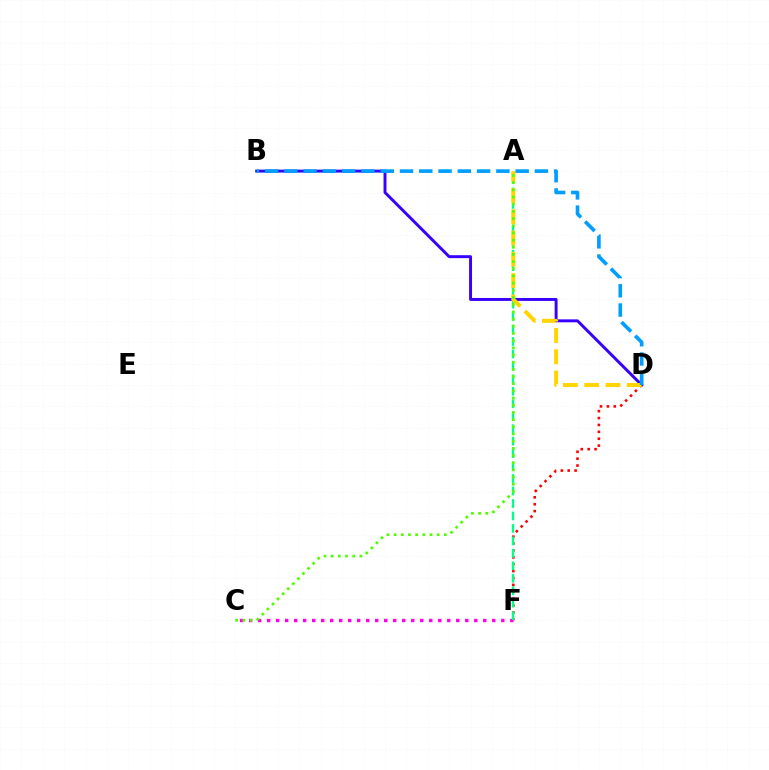{('D', 'F'): [{'color': '#ff0000', 'line_style': 'dotted', 'thickness': 1.87}], ('B', 'D'): [{'color': '#3700ff', 'line_style': 'solid', 'thickness': 2.12}, {'color': '#009eff', 'line_style': 'dashed', 'thickness': 2.62}], ('C', 'F'): [{'color': '#ff00ed', 'line_style': 'dotted', 'thickness': 2.45}], ('A', 'F'): [{'color': '#00ff86', 'line_style': 'dashed', 'thickness': 1.69}], ('A', 'D'): [{'color': '#ffd500', 'line_style': 'dashed', 'thickness': 2.89}], ('A', 'C'): [{'color': '#4fff00', 'line_style': 'dotted', 'thickness': 1.95}]}